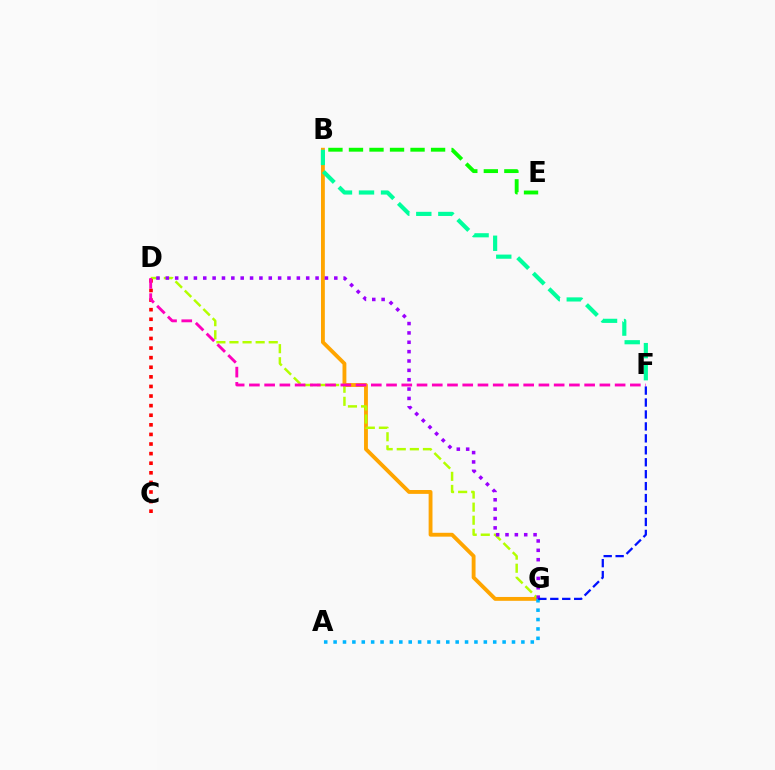{('B', 'G'): [{'color': '#ffa500', 'line_style': 'solid', 'thickness': 2.78}], ('D', 'G'): [{'color': '#b3ff00', 'line_style': 'dashed', 'thickness': 1.78}, {'color': '#9b00ff', 'line_style': 'dotted', 'thickness': 2.54}], ('B', 'E'): [{'color': '#08ff00', 'line_style': 'dashed', 'thickness': 2.79}], ('C', 'D'): [{'color': '#ff0000', 'line_style': 'dotted', 'thickness': 2.61}], ('D', 'F'): [{'color': '#ff00bd', 'line_style': 'dashed', 'thickness': 2.07}], ('A', 'G'): [{'color': '#00b5ff', 'line_style': 'dotted', 'thickness': 2.55}], ('B', 'F'): [{'color': '#00ff9d', 'line_style': 'dashed', 'thickness': 2.99}], ('F', 'G'): [{'color': '#0010ff', 'line_style': 'dashed', 'thickness': 1.62}]}